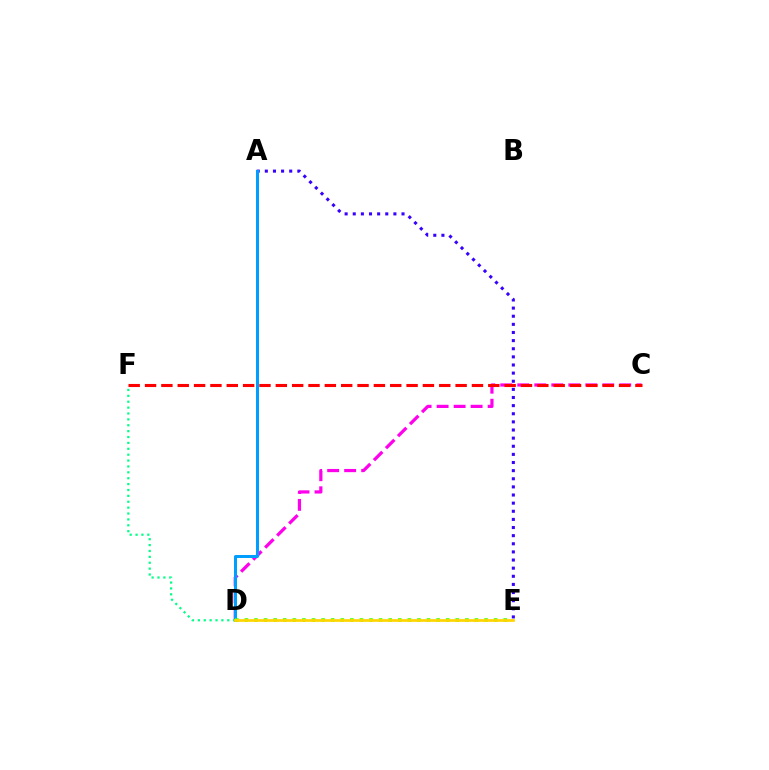{('C', 'D'): [{'color': '#ff00ed', 'line_style': 'dashed', 'thickness': 2.31}], ('A', 'E'): [{'color': '#3700ff', 'line_style': 'dotted', 'thickness': 2.21}], ('A', 'D'): [{'color': '#009eff', 'line_style': 'solid', 'thickness': 2.16}], ('D', 'F'): [{'color': '#00ff86', 'line_style': 'dotted', 'thickness': 1.6}], ('C', 'F'): [{'color': '#ff0000', 'line_style': 'dashed', 'thickness': 2.22}], ('D', 'E'): [{'color': '#4fff00', 'line_style': 'dotted', 'thickness': 2.6}, {'color': '#ffd500', 'line_style': 'solid', 'thickness': 1.95}]}